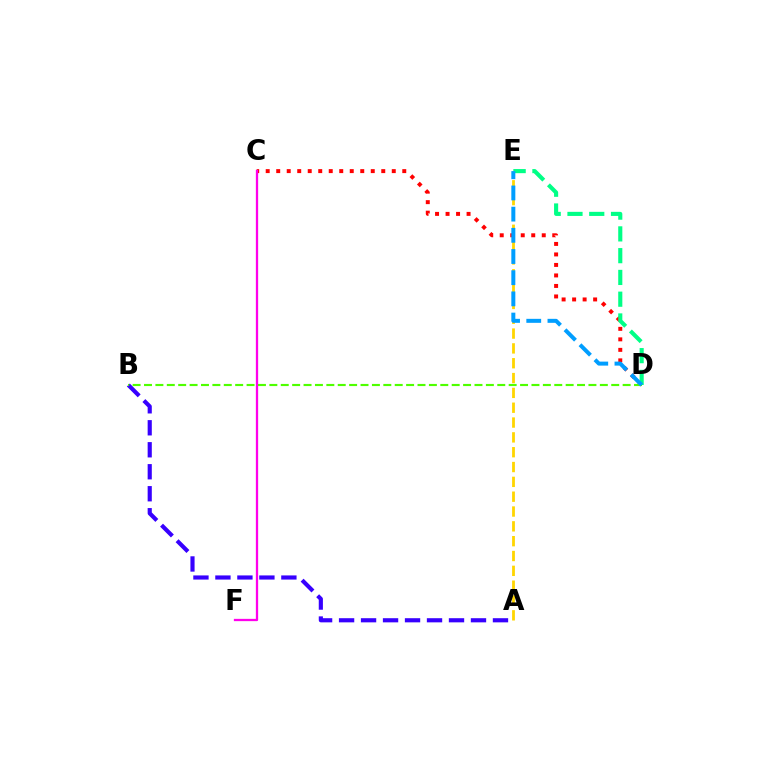{('C', 'D'): [{'color': '#ff0000', 'line_style': 'dotted', 'thickness': 2.85}], ('D', 'E'): [{'color': '#00ff86', 'line_style': 'dashed', 'thickness': 2.96}, {'color': '#009eff', 'line_style': 'dashed', 'thickness': 2.88}], ('C', 'F'): [{'color': '#ff00ed', 'line_style': 'solid', 'thickness': 1.65}], ('A', 'E'): [{'color': '#ffd500', 'line_style': 'dashed', 'thickness': 2.01}], ('A', 'B'): [{'color': '#3700ff', 'line_style': 'dashed', 'thickness': 2.99}], ('B', 'D'): [{'color': '#4fff00', 'line_style': 'dashed', 'thickness': 1.55}]}